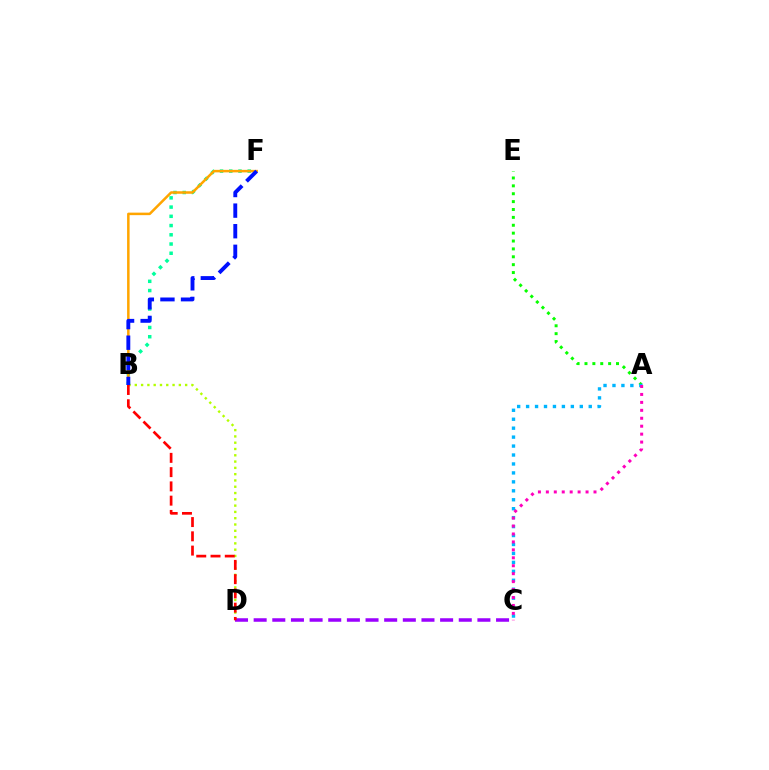{('A', 'E'): [{'color': '#08ff00', 'line_style': 'dotted', 'thickness': 2.14}], ('B', 'F'): [{'color': '#00ff9d', 'line_style': 'dotted', 'thickness': 2.51}, {'color': '#ffa500', 'line_style': 'solid', 'thickness': 1.81}, {'color': '#0010ff', 'line_style': 'dashed', 'thickness': 2.8}], ('A', 'C'): [{'color': '#00b5ff', 'line_style': 'dotted', 'thickness': 2.43}, {'color': '#ff00bd', 'line_style': 'dotted', 'thickness': 2.16}], ('B', 'D'): [{'color': '#b3ff00', 'line_style': 'dotted', 'thickness': 1.71}, {'color': '#ff0000', 'line_style': 'dashed', 'thickness': 1.94}], ('C', 'D'): [{'color': '#9b00ff', 'line_style': 'dashed', 'thickness': 2.53}]}